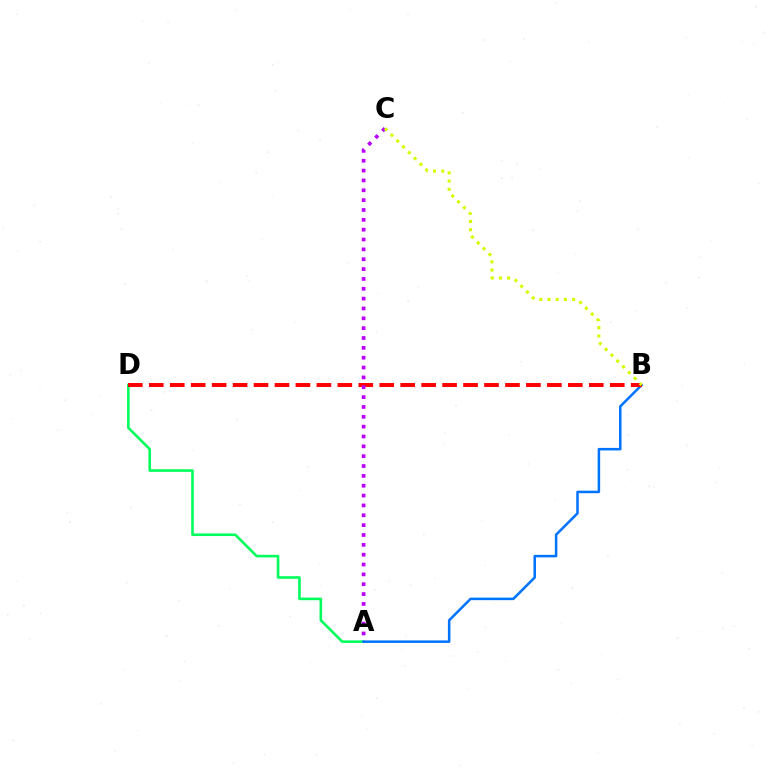{('A', 'D'): [{'color': '#00ff5c', 'line_style': 'solid', 'thickness': 1.88}], ('A', 'B'): [{'color': '#0074ff', 'line_style': 'solid', 'thickness': 1.82}], ('B', 'D'): [{'color': '#ff0000', 'line_style': 'dashed', 'thickness': 2.85}], ('A', 'C'): [{'color': '#b900ff', 'line_style': 'dotted', 'thickness': 2.68}], ('B', 'C'): [{'color': '#d1ff00', 'line_style': 'dotted', 'thickness': 2.23}]}